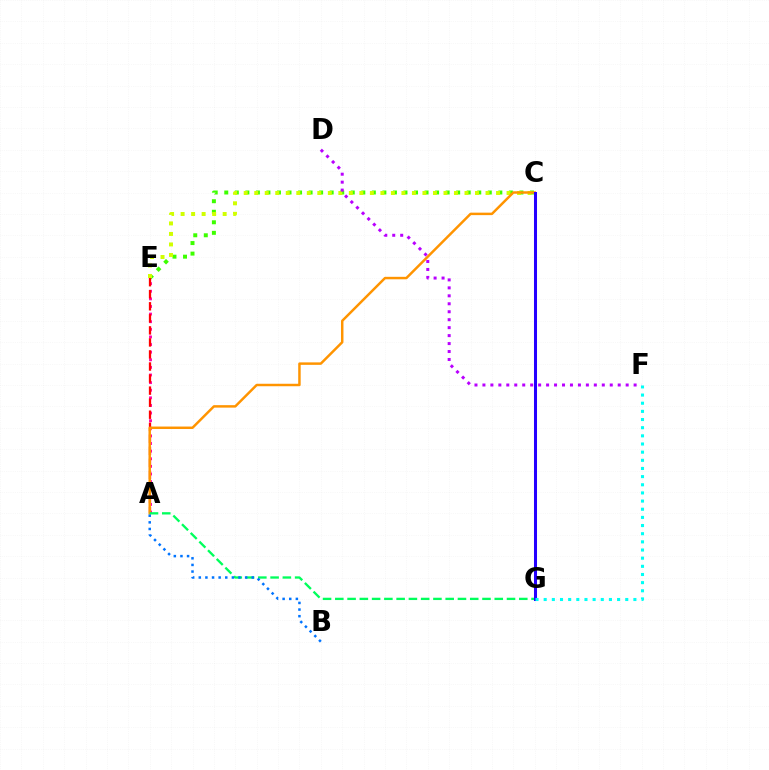{('A', 'E'): [{'color': '#ff00ac', 'line_style': 'dotted', 'thickness': 2.07}, {'color': '#ff0000', 'line_style': 'dashed', 'thickness': 1.64}], ('C', 'E'): [{'color': '#3dff00', 'line_style': 'dotted', 'thickness': 2.86}, {'color': '#d1ff00', 'line_style': 'dotted', 'thickness': 2.86}], ('A', 'C'): [{'color': '#ff9400', 'line_style': 'solid', 'thickness': 1.78}], ('A', 'G'): [{'color': '#00ff5c', 'line_style': 'dashed', 'thickness': 1.67}], ('A', 'B'): [{'color': '#0074ff', 'line_style': 'dotted', 'thickness': 1.8}], ('C', 'G'): [{'color': '#2500ff', 'line_style': 'solid', 'thickness': 2.18}], ('D', 'F'): [{'color': '#b900ff', 'line_style': 'dotted', 'thickness': 2.16}], ('F', 'G'): [{'color': '#00fff6', 'line_style': 'dotted', 'thickness': 2.22}]}